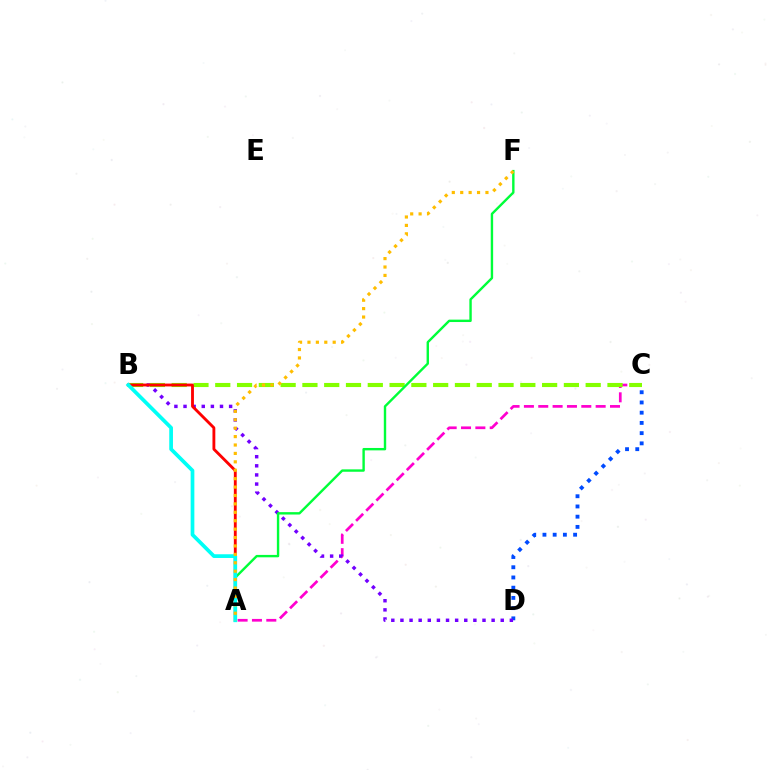{('C', 'D'): [{'color': '#004bff', 'line_style': 'dotted', 'thickness': 2.78}], ('A', 'C'): [{'color': '#ff00cf', 'line_style': 'dashed', 'thickness': 1.95}], ('B', 'D'): [{'color': '#7200ff', 'line_style': 'dotted', 'thickness': 2.48}], ('B', 'C'): [{'color': '#84ff00', 'line_style': 'dashed', 'thickness': 2.96}], ('A', 'B'): [{'color': '#ff0000', 'line_style': 'solid', 'thickness': 2.05}, {'color': '#00fff6', 'line_style': 'solid', 'thickness': 2.67}], ('A', 'F'): [{'color': '#00ff39', 'line_style': 'solid', 'thickness': 1.72}, {'color': '#ffbd00', 'line_style': 'dotted', 'thickness': 2.29}]}